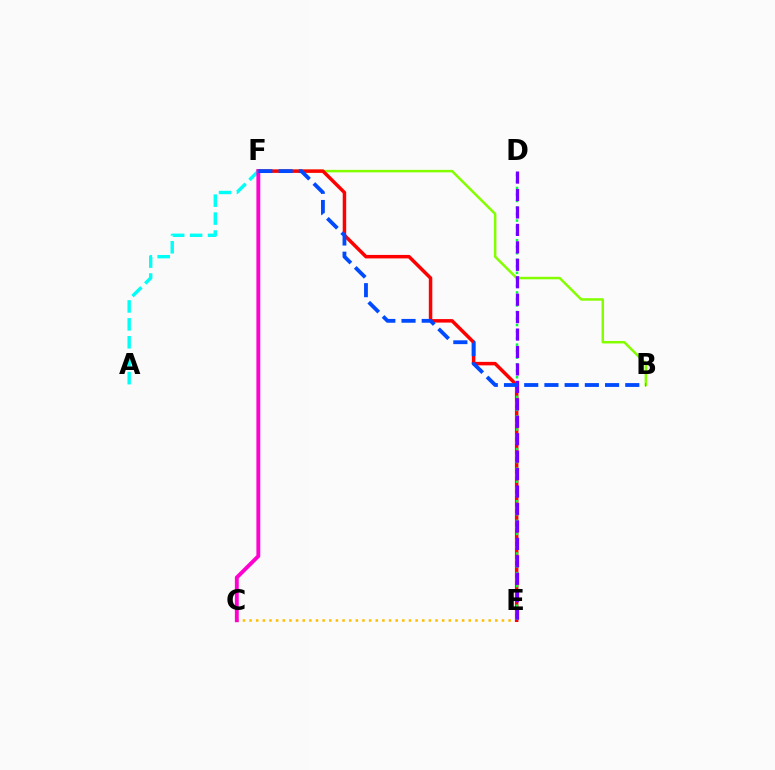{('B', 'F'): [{'color': '#84ff00', 'line_style': 'solid', 'thickness': 1.8}, {'color': '#004bff', 'line_style': 'dashed', 'thickness': 2.75}], ('C', 'E'): [{'color': '#ffbd00', 'line_style': 'dotted', 'thickness': 1.8}], ('E', 'F'): [{'color': '#ff0000', 'line_style': 'solid', 'thickness': 2.51}], ('A', 'F'): [{'color': '#00fff6', 'line_style': 'dashed', 'thickness': 2.44}], ('D', 'E'): [{'color': '#00ff39', 'line_style': 'dotted', 'thickness': 1.77}, {'color': '#7200ff', 'line_style': 'dashed', 'thickness': 2.37}], ('C', 'F'): [{'color': '#ff00cf', 'line_style': 'solid', 'thickness': 2.78}]}